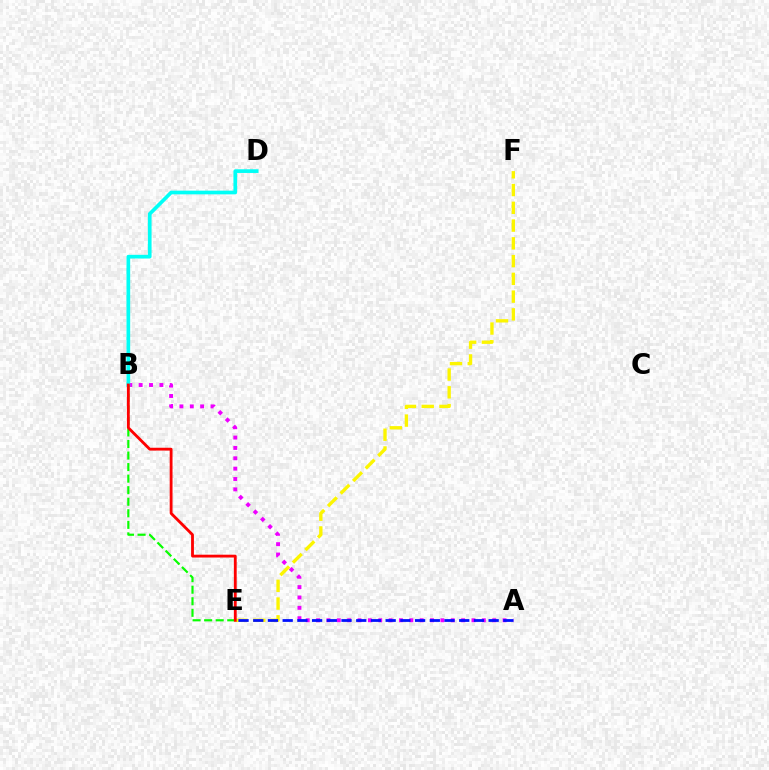{('A', 'B'): [{'color': '#ee00ff', 'line_style': 'dotted', 'thickness': 2.81}], ('B', 'D'): [{'color': '#00fff6', 'line_style': 'solid', 'thickness': 2.65}], ('B', 'E'): [{'color': '#08ff00', 'line_style': 'dashed', 'thickness': 1.57}, {'color': '#ff0000', 'line_style': 'solid', 'thickness': 2.03}], ('E', 'F'): [{'color': '#fcf500', 'line_style': 'dashed', 'thickness': 2.41}], ('A', 'E'): [{'color': '#0010ff', 'line_style': 'dashed', 'thickness': 2.0}]}